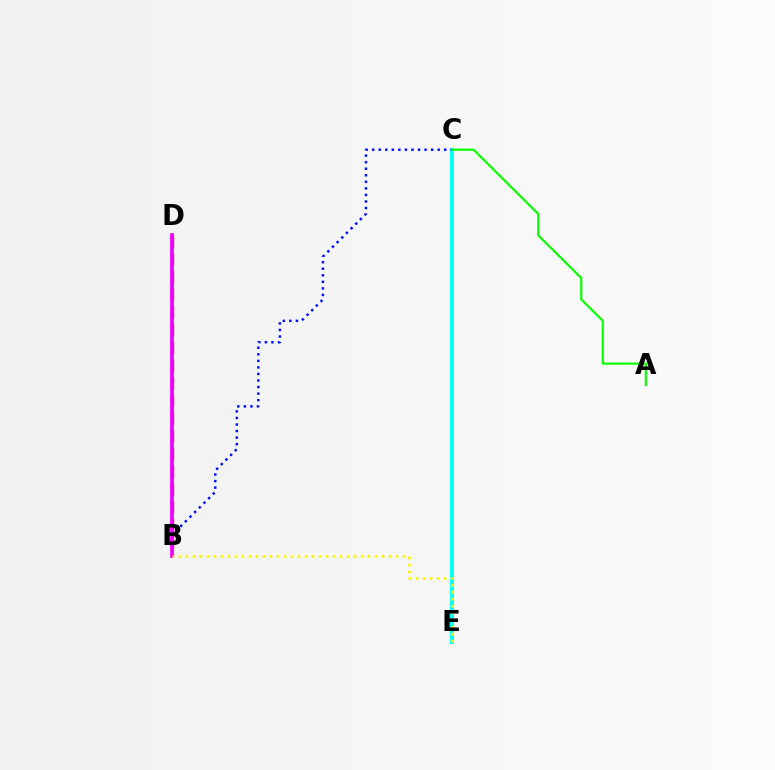{('C', 'E'): [{'color': '#00fff6', 'line_style': 'solid', 'thickness': 2.76}], ('B', 'C'): [{'color': '#0010ff', 'line_style': 'dotted', 'thickness': 1.78}], ('B', 'D'): [{'color': '#ff0000', 'line_style': 'dashed', 'thickness': 2.41}, {'color': '#ee00ff', 'line_style': 'solid', 'thickness': 2.68}], ('A', 'C'): [{'color': '#08ff00', 'line_style': 'solid', 'thickness': 1.57}], ('B', 'E'): [{'color': '#fcf500', 'line_style': 'dotted', 'thickness': 1.9}]}